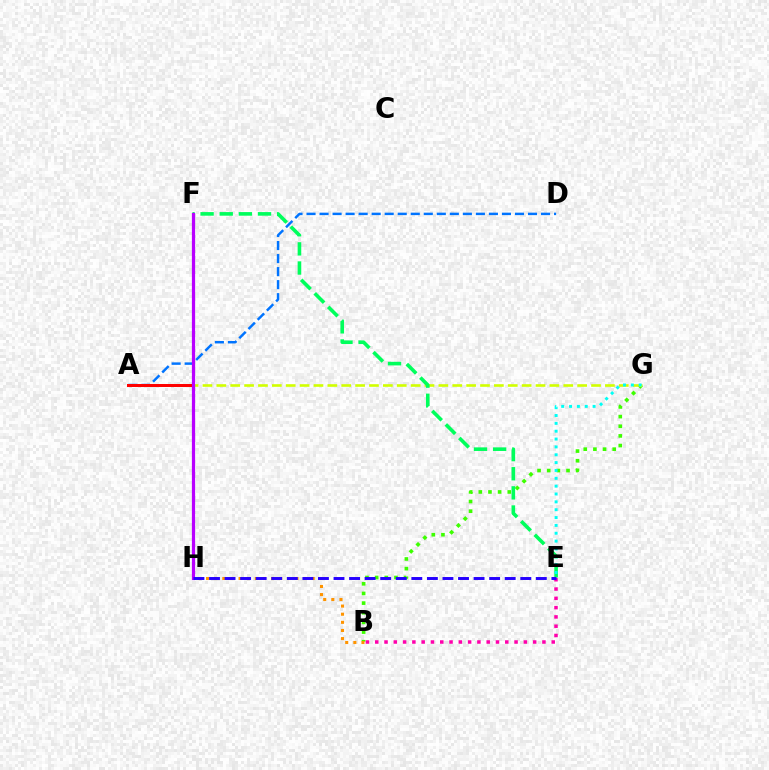{('B', 'G'): [{'color': '#3dff00', 'line_style': 'dotted', 'thickness': 2.62}], ('A', 'D'): [{'color': '#0074ff', 'line_style': 'dashed', 'thickness': 1.77}], ('A', 'G'): [{'color': '#d1ff00', 'line_style': 'dashed', 'thickness': 1.89}], ('E', 'F'): [{'color': '#00ff5c', 'line_style': 'dashed', 'thickness': 2.6}], ('E', 'G'): [{'color': '#00fff6', 'line_style': 'dotted', 'thickness': 2.13}], ('A', 'F'): [{'color': '#ff0000', 'line_style': 'solid', 'thickness': 2.15}], ('B', 'H'): [{'color': '#ff9400', 'line_style': 'dotted', 'thickness': 2.21}], ('B', 'E'): [{'color': '#ff00ac', 'line_style': 'dotted', 'thickness': 2.52}], ('F', 'H'): [{'color': '#b900ff', 'line_style': 'solid', 'thickness': 2.32}], ('E', 'H'): [{'color': '#2500ff', 'line_style': 'dashed', 'thickness': 2.11}]}